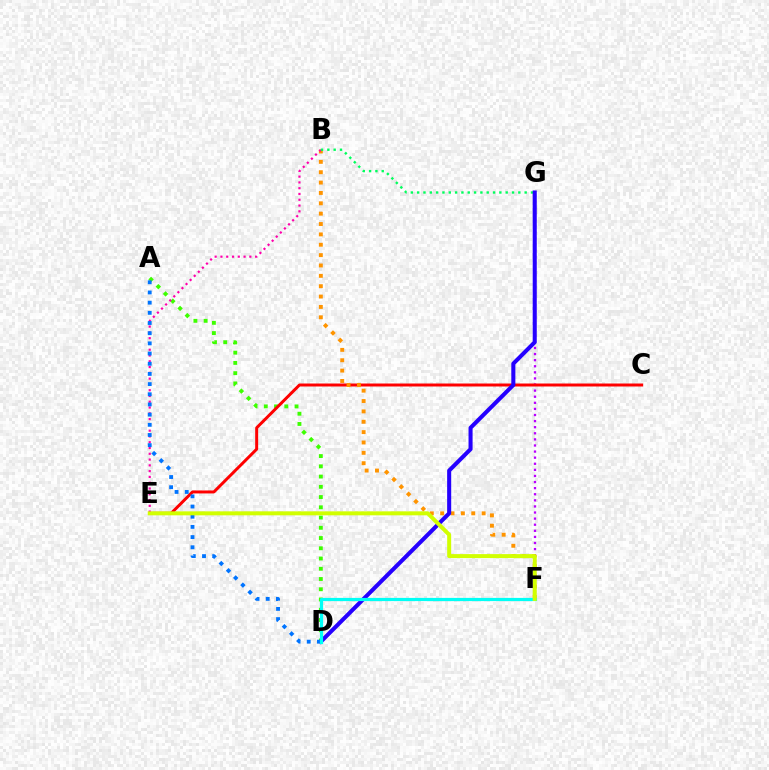{('A', 'D'): [{'color': '#3dff00', 'line_style': 'dotted', 'thickness': 2.78}, {'color': '#0074ff', 'line_style': 'dotted', 'thickness': 2.77}], ('F', 'G'): [{'color': '#b900ff', 'line_style': 'dotted', 'thickness': 1.66}], ('C', 'E'): [{'color': '#ff0000', 'line_style': 'solid', 'thickness': 2.14}], ('B', 'F'): [{'color': '#ff9400', 'line_style': 'dotted', 'thickness': 2.82}], ('B', 'E'): [{'color': '#ff00ac', 'line_style': 'dotted', 'thickness': 1.57}], ('B', 'G'): [{'color': '#00ff5c', 'line_style': 'dotted', 'thickness': 1.72}], ('D', 'G'): [{'color': '#2500ff', 'line_style': 'solid', 'thickness': 2.92}], ('D', 'F'): [{'color': '#00fff6', 'line_style': 'solid', 'thickness': 2.31}], ('E', 'F'): [{'color': '#d1ff00', 'line_style': 'solid', 'thickness': 2.87}]}